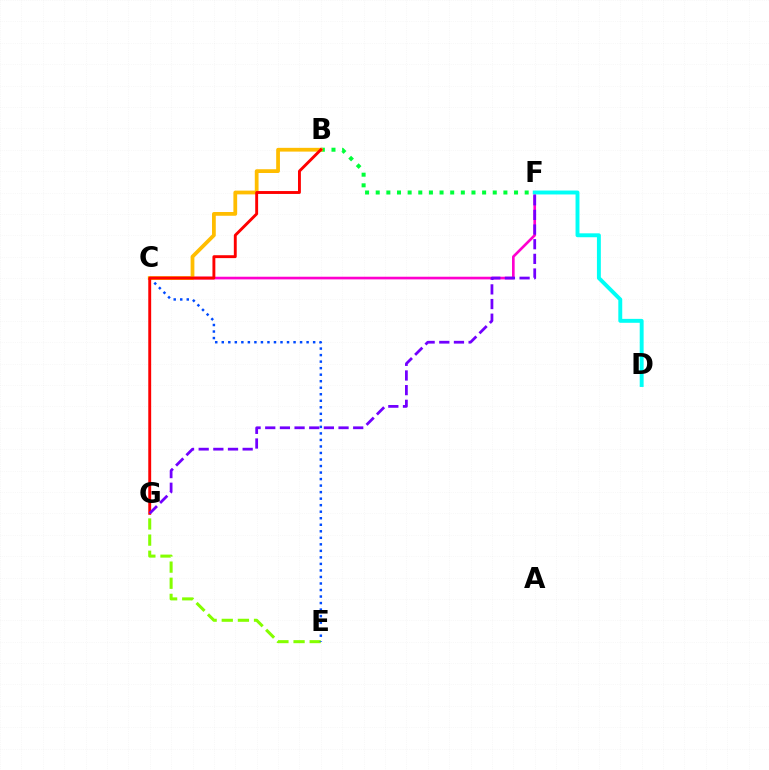{('E', 'G'): [{'color': '#84ff00', 'line_style': 'dashed', 'thickness': 2.19}], ('C', 'F'): [{'color': '#ff00cf', 'line_style': 'solid', 'thickness': 1.91}], ('D', 'F'): [{'color': '#00fff6', 'line_style': 'solid', 'thickness': 2.82}], ('B', 'F'): [{'color': '#00ff39', 'line_style': 'dotted', 'thickness': 2.89}], ('C', 'E'): [{'color': '#004bff', 'line_style': 'dotted', 'thickness': 1.77}], ('B', 'C'): [{'color': '#ffbd00', 'line_style': 'solid', 'thickness': 2.71}], ('B', 'G'): [{'color': '#ff0000', 'line_style': 'solid', 'thickness': 2.08}], ('F', 'G'): [{'color': '#7200ff', 'line_style': 'dashed', 'thickness': 1.99}]}